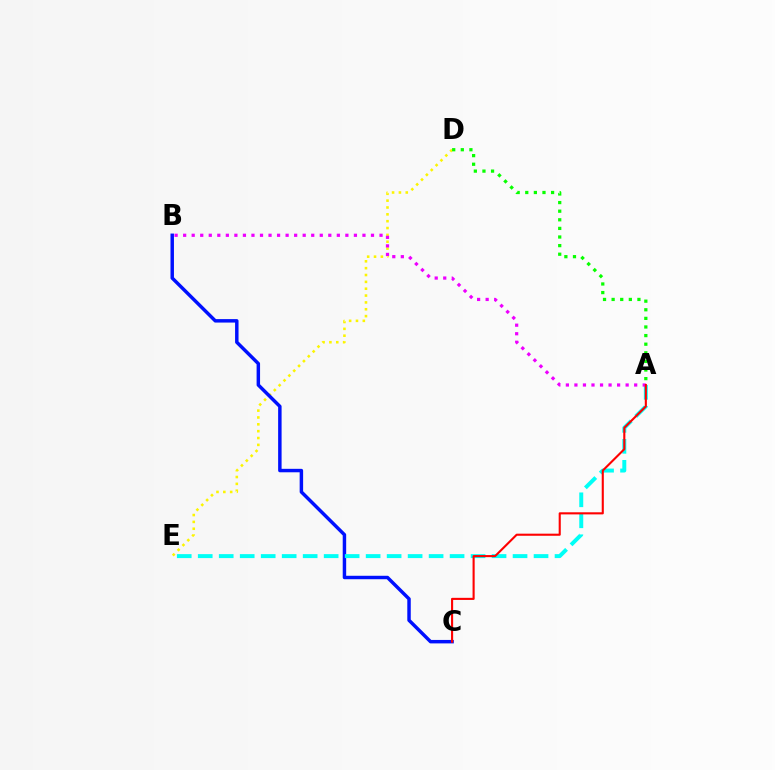{('D', 'E'): [{'color': '#fcf500', 'line_style': 'dotted', 'thickness': 1.86}], ('B', 'C'): [{'color': '#0010ff', 'line_style': 'solid', 'thickness': 2.49}], ('A', 'E'): [{'color': '#00fff6', 'line_style': 'dashed', 'thickness': 2.85}], ('A', 'B'): [{'color': '#ee00ff', 'line_style': 'dotted', 'thickness': 2.32}], ('A', 'D'): [{'color': '#08ff00', 'line_style': 'dotted', 'thickness': 2.34}], ('A', 'C'): [{'color': '#ff0000', 'line_style': 'solid', 'thickness': 1.52}]}